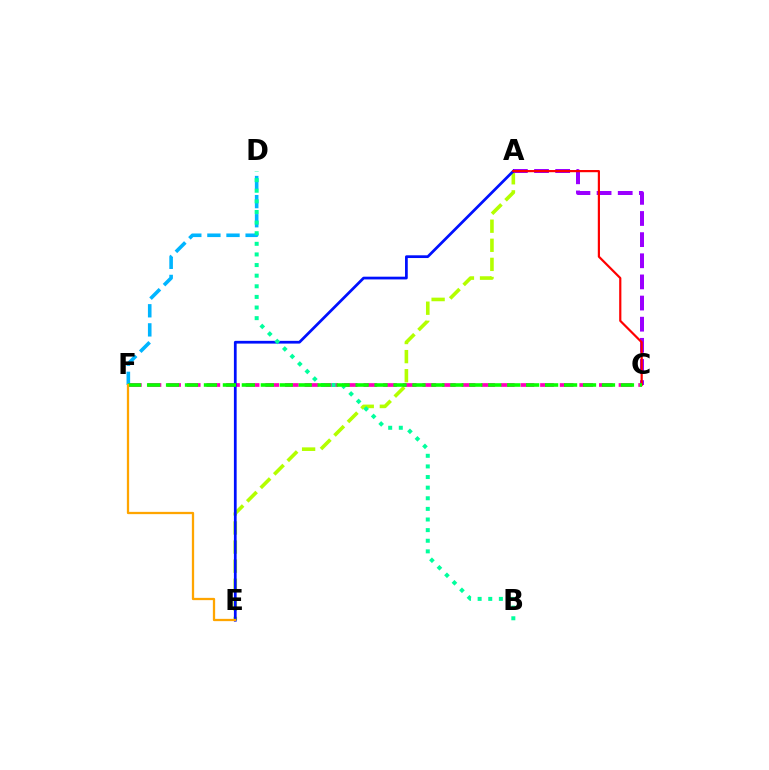{('A', 'E'): [{'color': '#b3ff00', 'line_style': 'dashed', 'thickness': 2.59}, {'color': '#0010ff', 'line_style': 'solid', 'thickness': 1.97}], ('A', 'C'): [{'color': '#9b00ff', 'line_style': 'dashed', 'thickness': 2.87}, {'color': '#ff0000', 'line_style': 'solid', 'thickness': 1.58}], ('C', 'F'): [{'color': '#ff00bd', 'line_style': 'dashed', 'thickness': 2.67}, {'color': '#08ff00', 'line_style': 'dashed', 'thickness': 2.58}], ('D', 'F'): [{'color': '#00b5ff', 'line_style': 'dashed', 'thickness': 2.6}], ('B', 'D'): [{'color': '#00ff9d', 'line_style': 'dotted', 'thickness': 2.88}], ('E', 'F'): [{'color': '#ffa500', 'line_style': 'solid', 'thickness': 1.64}]}